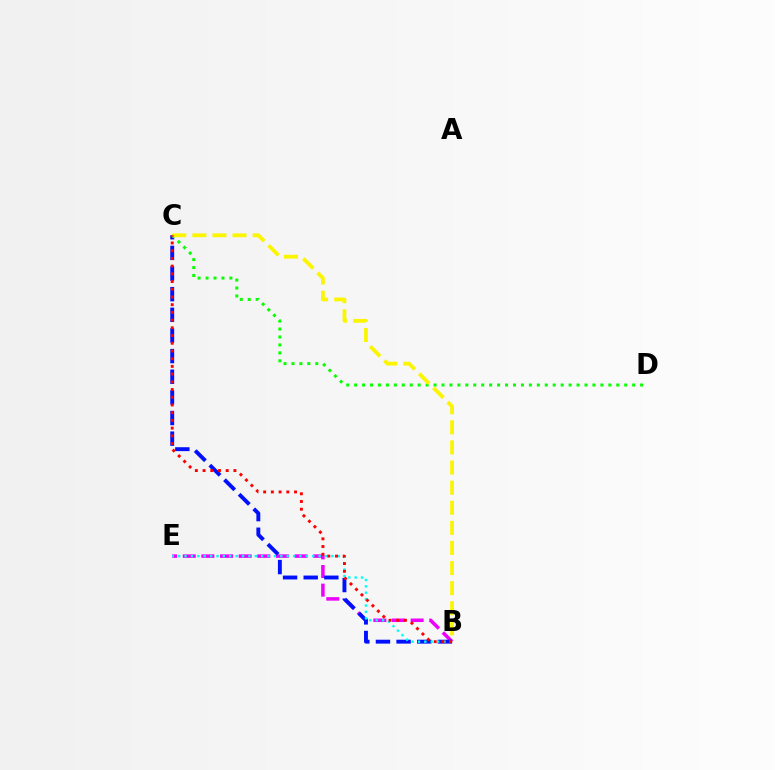{('B', 'E'): [{'color': '#ee00ff', 'line_style': 'dashed', 'thickness': 2.53}, {'color': '#00fff6', 'line_style': 'dotted', 'thickness': 1.73}], ('B', 'C'): [{'color': '#0010ff', 'line_style': 'dashed', 'thickness': 2.8}, {'color': '#fcf500', 'line_style': 'dashed', 'thickness': 2.73}, {'color': '#ff0000', 'line_style': 'dotted', 'thickness': 2.1}], ('C', 'D'): [{'color': '#08ff00', 'line_style': 'dotted', 'thickness': 2.16}]}